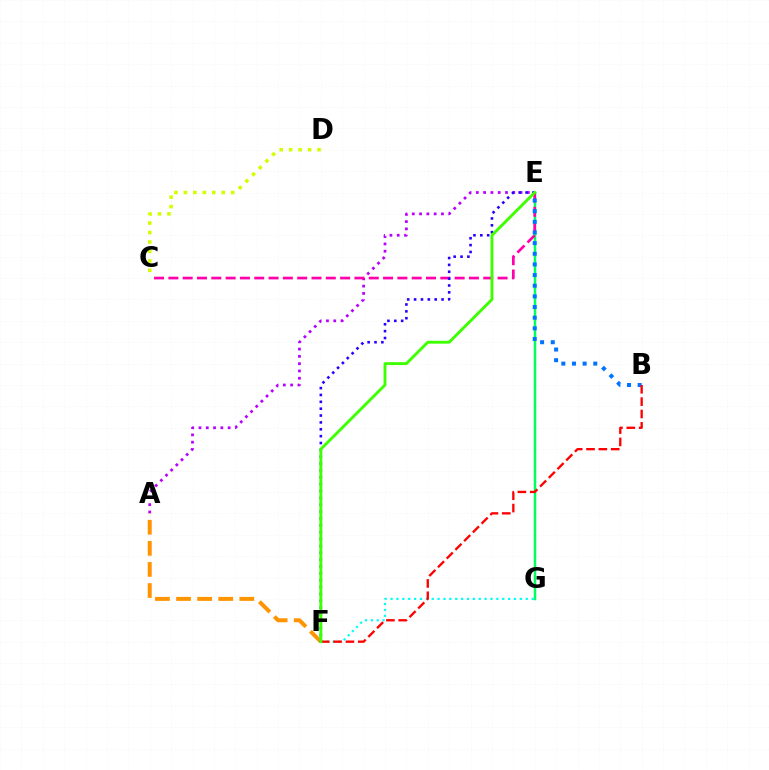{('F', 'G'): [{'color': '#00fff6', 'line_style': 'dotted', 'thickness': 1.6}], ('A', 'E'): [{'color': '#b900ff', 'line_style': 'dotted', 'thickness': 1.98}], ('E', 'G'): [{'color': '#00ff5c', 'line_style': 'solid', 'thickness': 1.79}], ('C', 'E'): [{'color': '#ff00ac', 'line_style': 'dashed', 'thickness': 1.94}], ('B', 'E'): [{'color': '#0074ff', 'line_style': 'dotted', 'thickness': 2.89}], ('C', 'D'): [{'color': '#d1ff00', 'line_style': 'dotted', 'thickness': 2.57}], ('B', 'F'): [{'color': '#ff0000', 'line_style': 'dashed', 'thickness': 1.68}], ('A', 'F'): [{'color': '#ff9400', 'line_style': 'dashed', 'thickness': 2.87}], ('E', 'F'): [{'color': '#2500ff', 'line_style': 'dotted', 'thickness': 1.86}, {'color': '#3dff00', 'line_style': 'solid', 'thickness': 2.08}]}